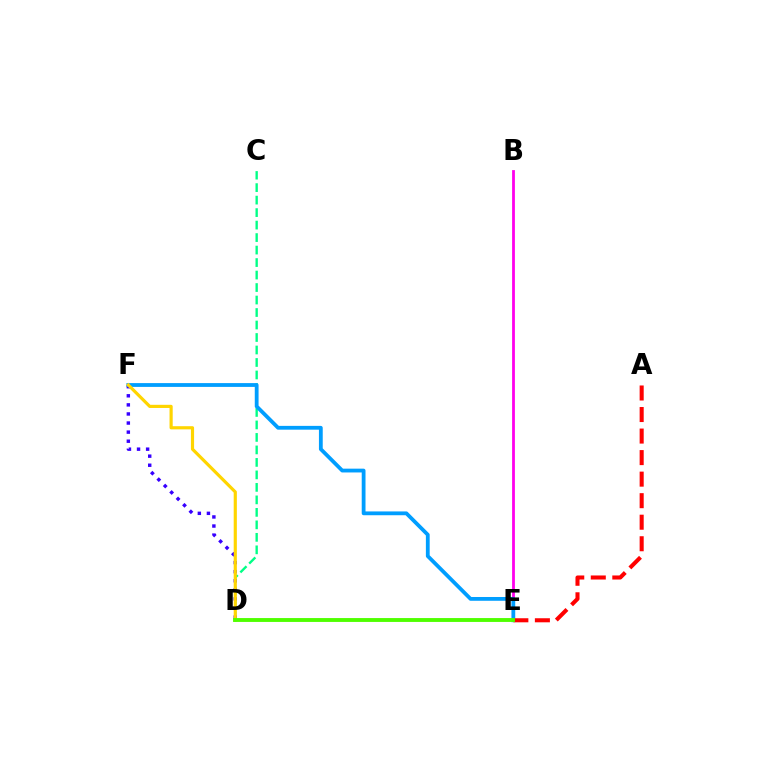{('C', 'D'): [{'color': '#00ff86', 'line_style': 'dashed', 'thickness': 1.7}], ('B', 'E'): [{'color': '#ff00ed', 'line_style': 'solid', 'thickness': 2.01}], ('D', 'F'): [{'color': '#3700ff', 'line_style': 'dotted', 'thickness': 2.47}, {'color': '#ffd500', 'line_style': 'solid', 'thickness': 2.28}], ('E', 'F'): [{'color': '#009eff', 'line_style': 'solid', 'thickness': 2.73}], ('A', 'E'): [{'color': '#ff0000', 'line_style': 'dashed', 'thickness': 2.93}], ('D', 'E'): [{'color': '#4fff00', 'line_style': 'solid', 'thickness': 2.79}]}